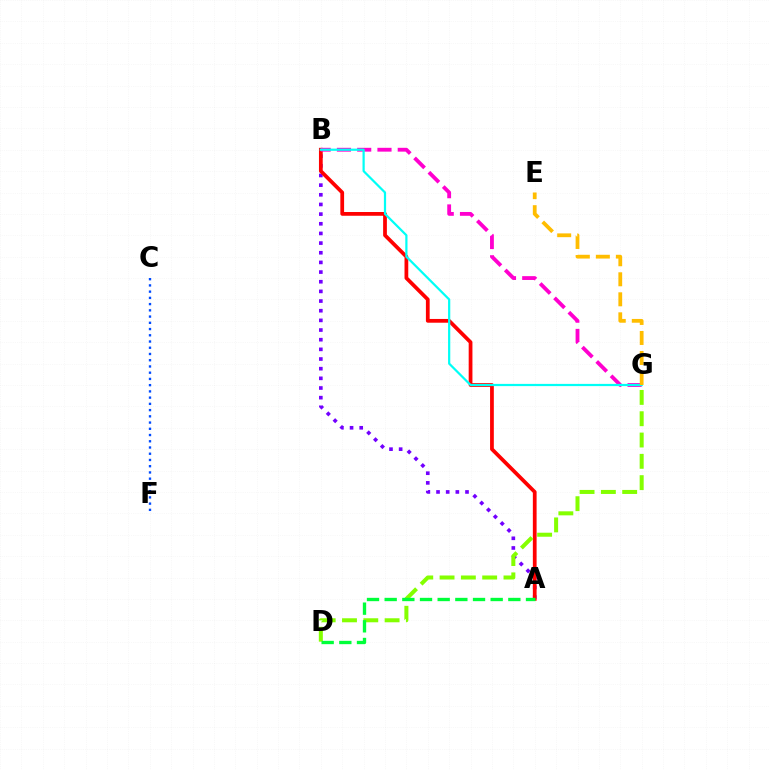{('A', 'B'): [{'color': '#7200ff', 'line_style': 'dotted', 'thickness': 2.62}, {'color': '#ff0000', 'line_style': 'solid', 'thickness': 2.7}], ('D', 'G'): [{'color': '#84ff00', 'line_style': 'dashed', 'thickness': 2.89}], ('A', 'D'): [{'color': '#00ff39', 'line_style': 'dashed', 'thickness': 2.4}], ('B', 'G'): [{'color': '#ff00cf', 'line_style': 'dashed', 'thickness': 2.75}, {'color': '#00fff6', 'line_style': 'solid', 'thickness': 1.59}], ('C', 'F'): [{'color': '#004bff', 'line_style': 'dotted', 'thickness': 1.69}], ('E', 'G'): [{'color': '#ffbd00', 'line_style': 'dashed', 'thickness': 2.72}]}